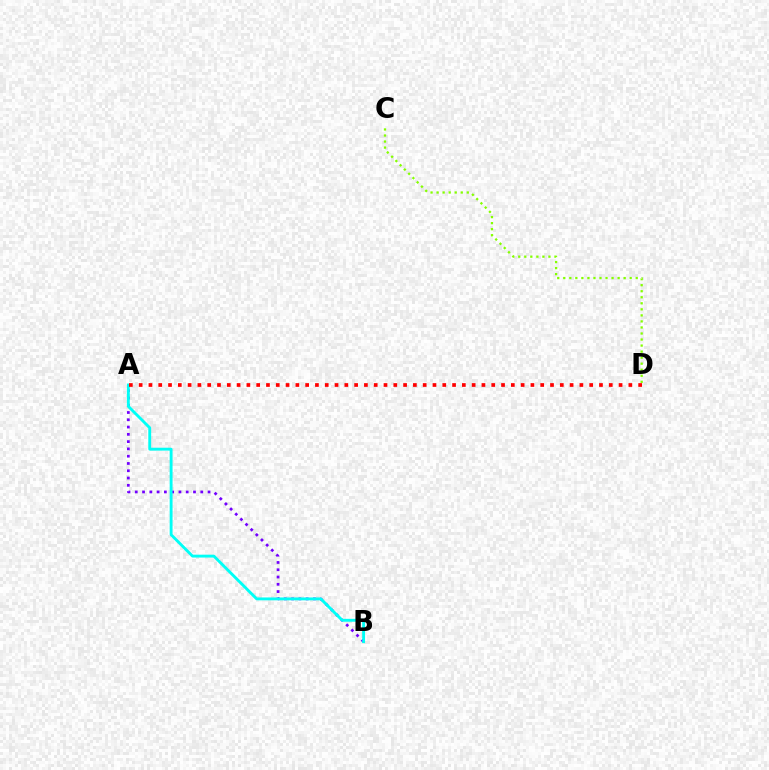{('A', 'B'): [{'color': '#7200ff', 'line_style': 'dotted', 'thickness': 1.98}, {'color': '#00fff6', 'line_style': 'solid', 'thickness': 2.07}], ('A', 'D'): [{'color': '#ff0000', 'line_style': 'dotted', 'thickness': 2.66}], ('C', 'D'): [{'color': '#84ff00', 'line_style': 'dotted', 'thickness': 1.64}]}